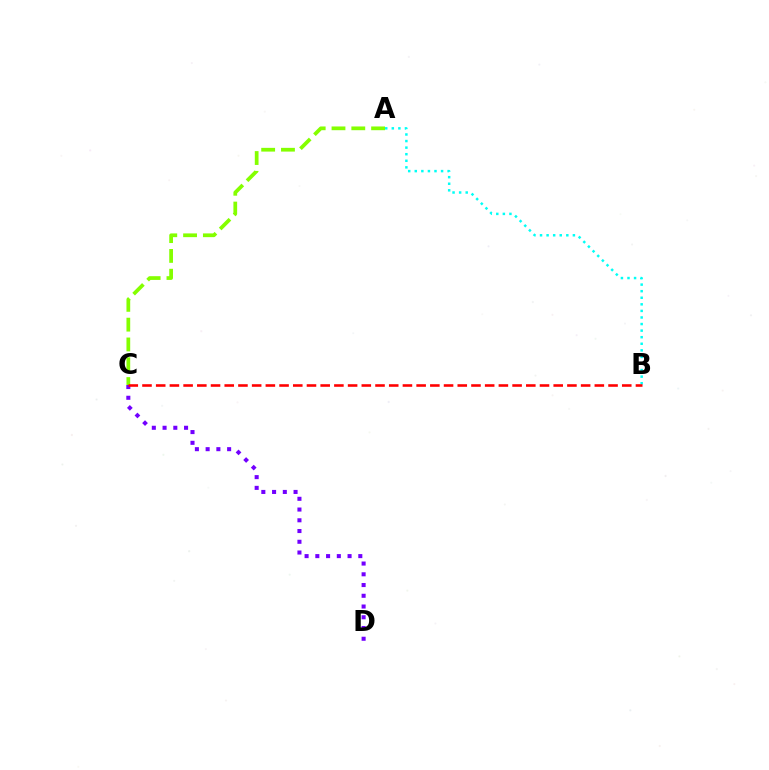{('C', 'D'): [{'color': '#7200ff', 'line_style': 'dotted', 'thickness': 2.92}], ('A', 'B'): [{'color': '#00fff6', 'line_style': 'dotted', 'thickness': 1.79}], ('A', 'C'): [{'color': '#84ff00', 'line_style': 'dashed', 'thickness': 2.69}], ('B', 'C'): [{'color': '#ff0000', 'line_style': 'dashed', 'thickness': 1.86}]}